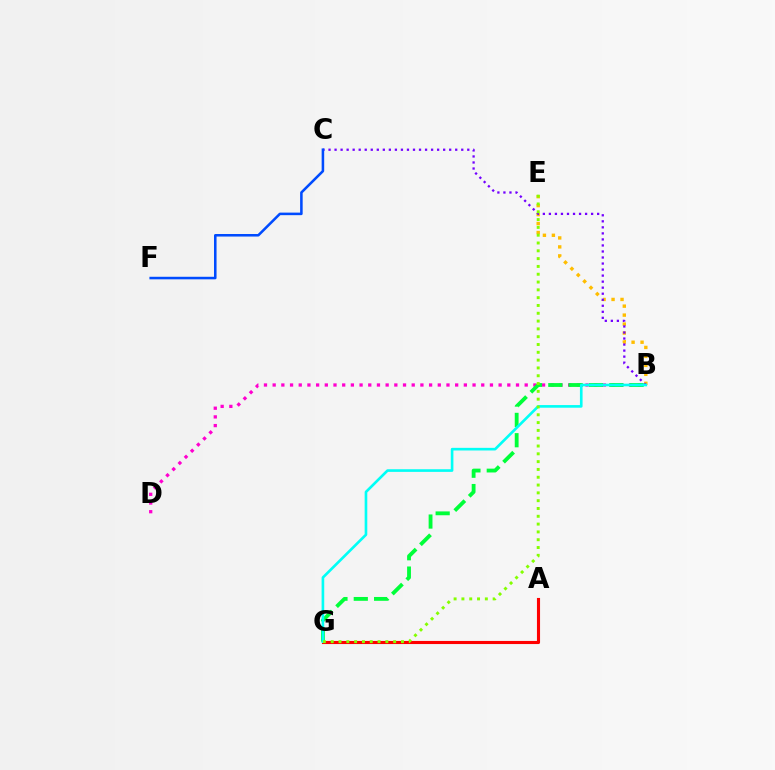{('B', 'E'): [{'color': '#ffbd00', 'line_style': 'dotted', 'thickness': 2.44}], ('B', 'D'): [{'color': '#ff00cf', 'line_style': 'dotted', 'thickness': 2.36}], ('B', 'G'): [{'color': '#00ff39', 'line_style': 'dashed', 'thickness': 2.76}, {'color': '#00fff6', 'line_style': 'solid', 'thickness': 1.9}], ('B', 'C'): [{'color': '#7200ff', 'line_style': 'dotted', 'thickness': 1.64}], ('A', 'G'): [{'color': '#ff0000', 'line_style': 'solid', 'thickness': 2.24}], ('E', 'G'): [{'color': '#84ff00', 'line_style': 'dotted', 'thickness': 2.12}], ('C', 'F'): [{'color': '#004bff', 'line_style': 'solid', 'thickness': 1.83}]}